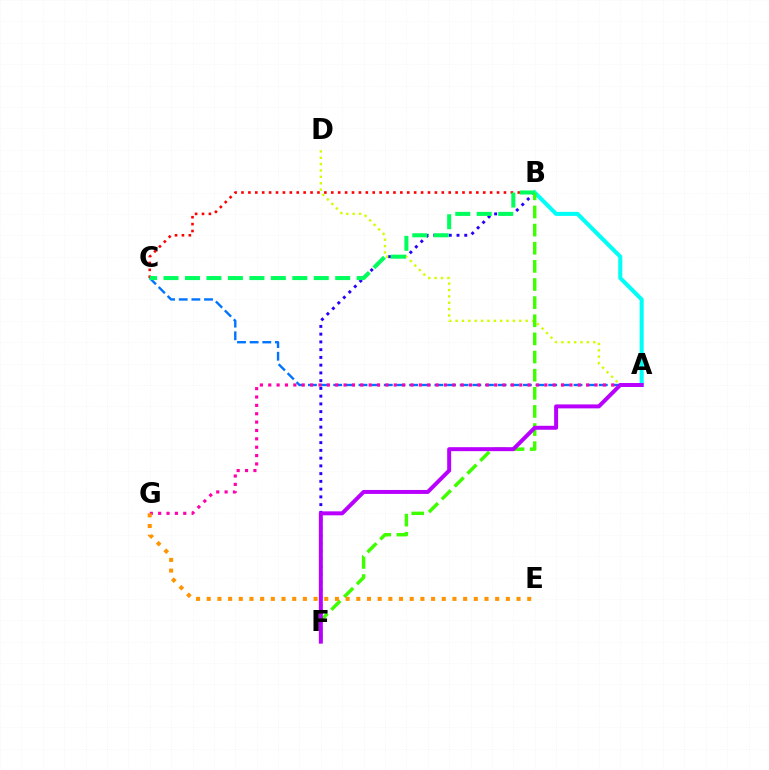{('A', 'C'): [{'color': '#0074ff', 'line_style': 'dashed', 'thickness': 1.72}], ('B', 'F'): [{'color': '#2500ff', 'line_style': 'dotted', 'thickness': 2.11}, {'color': '#3dff00', 'line_style': 'dashed', 'thickness': 2.46}], ('A', 'B'): [{'color': '#00fff6', 'line_style': 'solid', 'thickness': 2.92}], ('A', 'D'): [{'color': '#d1ff00', 'line_style': 'dotted', 'thickness': 1.73}], ('B', 'C'): [{'color': '#ff0000', 'line_style': 'dotted', 'thickness': 1.88}, {'color': '#00ff5c', 'line_style': 'dashed', 'thickness': 2.92}], ('A', 'G'): [{'color': '#ff00ac', 'line_style': 'dotted', 'thickness': 2.27}], ('A', 'F'): [{'color': '#b900ff', 'line_style': 'solid', 'thickness': 2.85}], ('E', 'G'): [{'color': '#ff9400', 'line_style': 'dotted', 'thickness': 2.9}]}